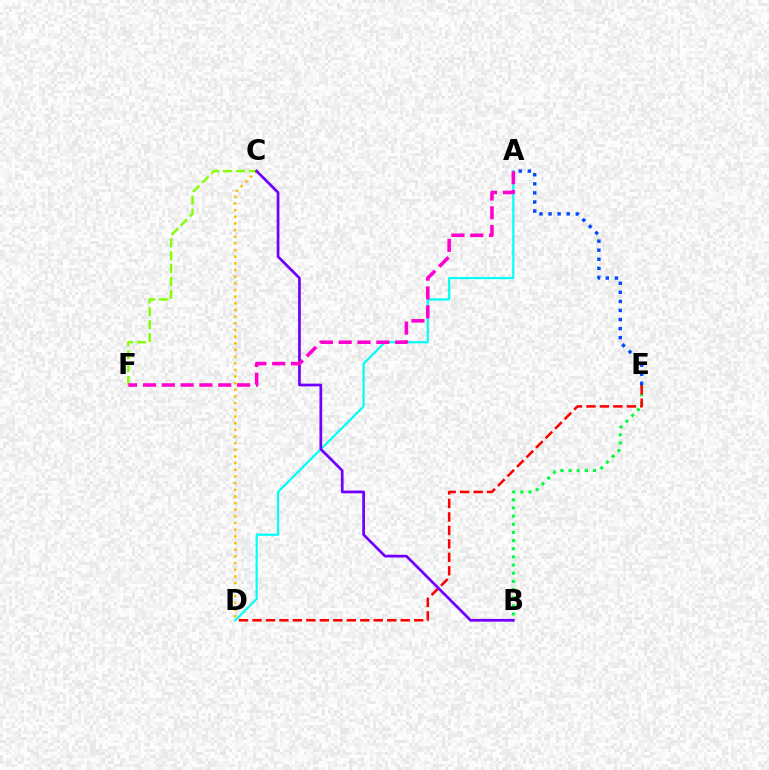{('A', 'D'): [{'color': '#00fff6', 'line_style': 'solid', 'thickness': 1.58}], ('C', 'D'): [{'color': '#ffbd00', 'line_style': 'dotted', 'thickness': 1.81}], ('B', 'E'): [{'color': '#00ff39', 'line_style': 'dotted', 'thickness': 2.22}], ('A', 'E'): [{'color': '#004bff', 'line_style': 'dotted', 'thickness': 2.47}], ('C', 'F'): [{'color': '#84ff00', 'line_style': 'dashed', 'thickness': 1.75}], ('D', 'E'): [{'color': '#ff0000', 'line_style': 'dashed', 'thickness': 1.83}], ('B', 'C'): [{'color': '#7200ff', 'line_style': 'solid', 'thickness': 1.97}], ('A', 'F'): [{'color': '#ff00cf', 'line_style': 'dashed', 'thickness': 2.56}]}